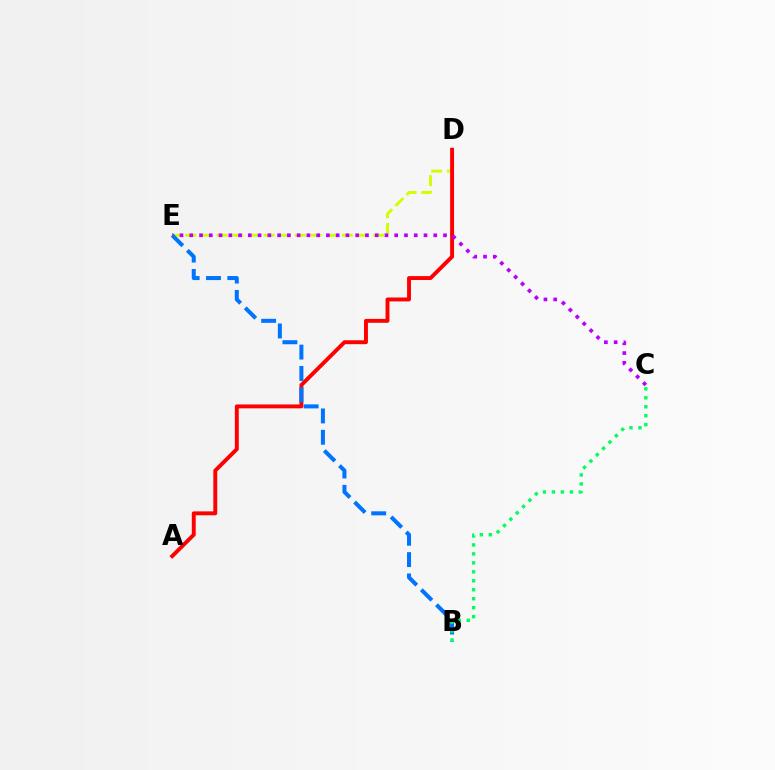{('D', 'E'): [{'color': '#d1ff00', 'line_style': 'dashed', 'thickness': 2.13}], ('A', 'D'): [{'color': '#ff0000', 'line_style': 'solid', 'thickness': 2.81}], ('C', 'E'): [{'color': '#b900ff', 'line_style': 'dotted', 'thickness': 2.65}], ('B', 'E'): [{'color': '#0074ff', 'line_style': 'dashed', 'thickness': 2.9}], ('B', 'C'): [{'color': '#00ff5c', 'line_style': 'dotted', 'thickness': 2.44}]}